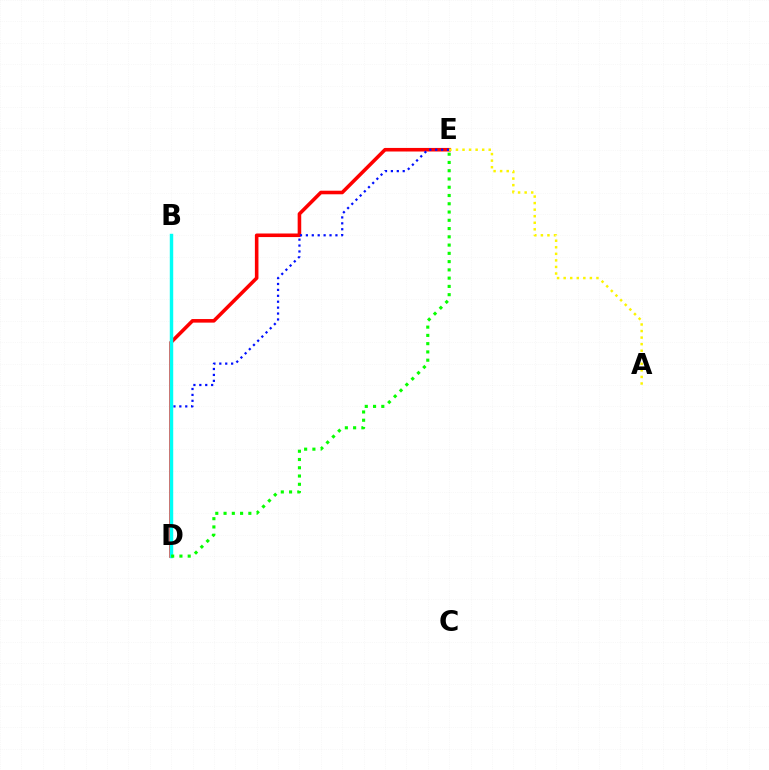{('D', 'E'): [{'color': '#ff0000', 'line_style': 'solid', 'thickness': 2.57}, {'color': '#0010ff', 'line_style': 'dotted', 'thickness': 1.61}, {'color': '#08ff00', 'line_style': 'dotted', 'thickness': 2.25}], ('B', 'D'): [{'color': '#ee00ff', 'line_style': 'solid', 'thickness': 2.1}, {'color': '#00fff6', 'line_style': 'solid', 'thickness': 2.47}], ('A', 'E'): [{'color': '#fcf500', 'line_style': 'dotted', 'thickness': 1.78}]}